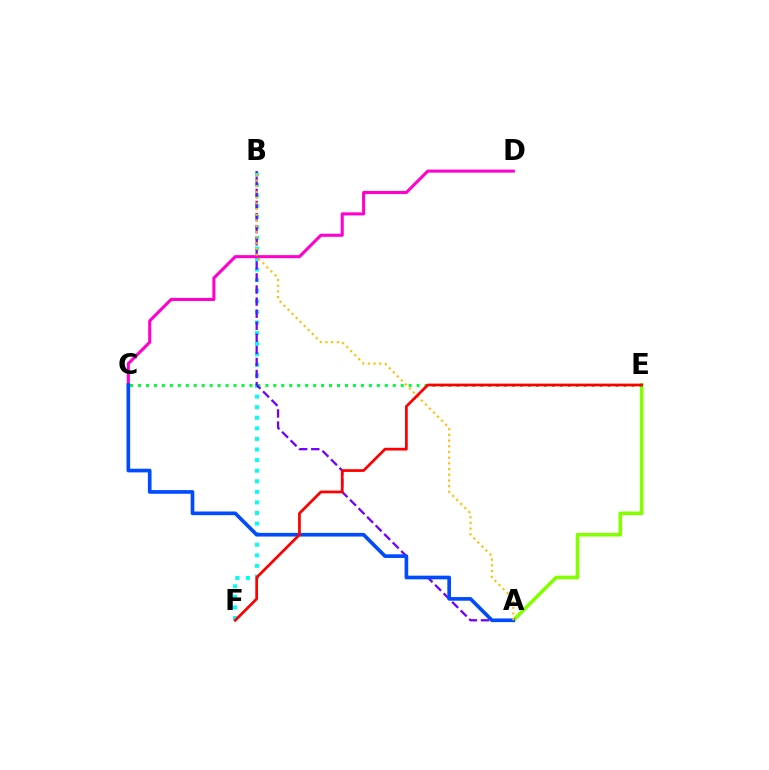{('B', 'F'): [{'color': '#00fff6', 'line_style': 'dotted', 'thickness': 2.88}], ('A', 'E'): [{'color': '#84ff00', 'line_style': 'solid', 'thickness': 2.61}], ('C', 'E'): [{'color': '#00ff39', 'line_style': 'dotted', 'thickness': 2.16}], ('A', 'B'): [{'color': '#7200ff', 'line_style': 'dashed', 'thickness': 1.64}, {'color': '#ffbd00', 'line_style': 'dotted', 'thickness': 1.55}], ('C', 'D'): [{'color': '#ff00cf', 'line_style': 'solid', 'thickness': 2.21}], ('A', 'C'): [{'color': '#004bff', 'line_style': 'solid', 'thickness': 2.64}], ('E', 'F'): [{'color': '#ff0000', 'line_style': 'solid', 'thickness': 1.97}]}